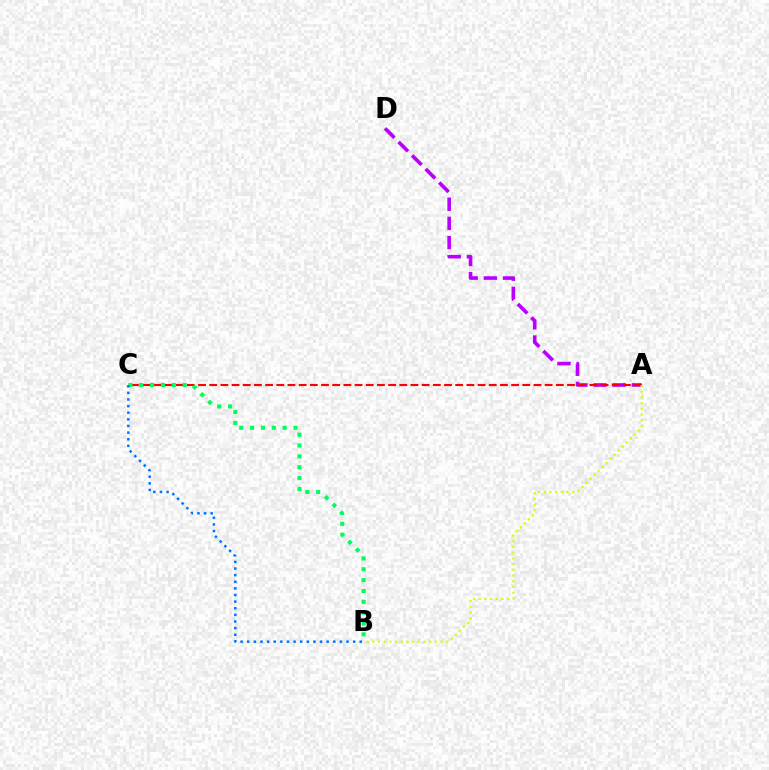{('A', 'D'): [{'color': '#b900ff', 'line_style': 'dashed', 'thickness': 2.6}], ('A', 'C'): [{'color': '#ff0000', 'line_style': 'dashed', 'thickness': 1.52}], ('B', 'C'): [{'color': '#00ff5c', 'line_style': 'dotted', 'thickness': 2.95}, {'color': '#0074ff', 'line_style': 'dotted', 'thickness': 1.8}], ('A', 'B'): [{'color': '#d1ff00', 'line_style': 'dotted', 'thickness': 1.55}]}